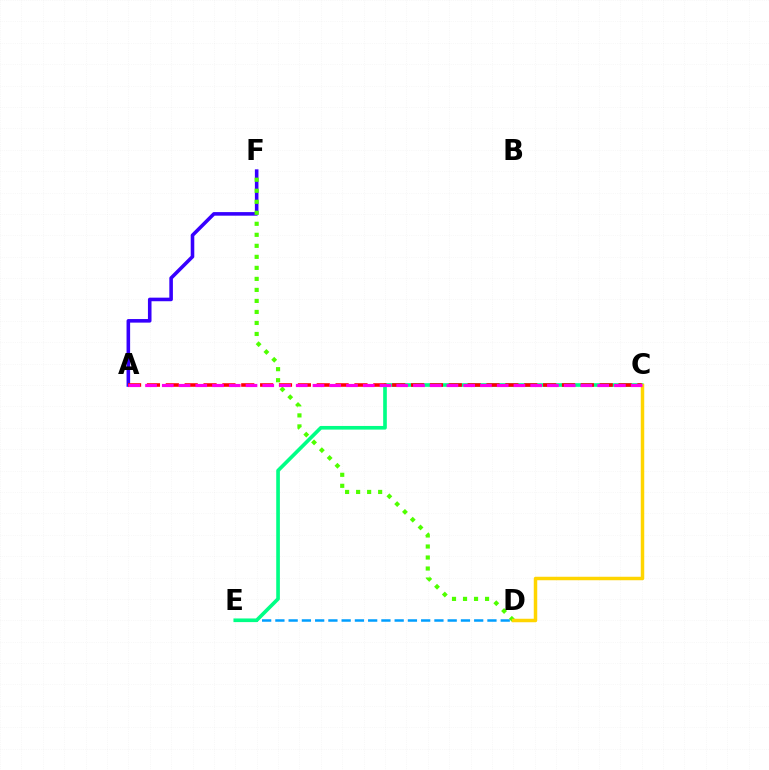{('D', 'E'): [{'color': '#009eff', 'line_style': 'dashed', 'thickness': 1.8}], ('C', 'E'): [{'color': '#00ff86', 'line_style': 'solid', 'thickness': 2.63}], ('A', 'F'): [{'color': '#3700ff', 'line_style': 'solid', 'thickness': 2.58}], ('D', 'F'): [{'color': '#4fff00', 'line_style': 'dotted', 'thickness': 2.99}], ('A', 'C'): [{'color': '#ff0000', 'line_style': 'dashed', 'thickness': 2.56}, {'color': '#ff00ed', 'line_style': 'dashed', 'thickness': 2.27}], ('C', 'D'): [{'color': '#ffd500', 'line_style': 'solid', 'thickness': 2.5}]}